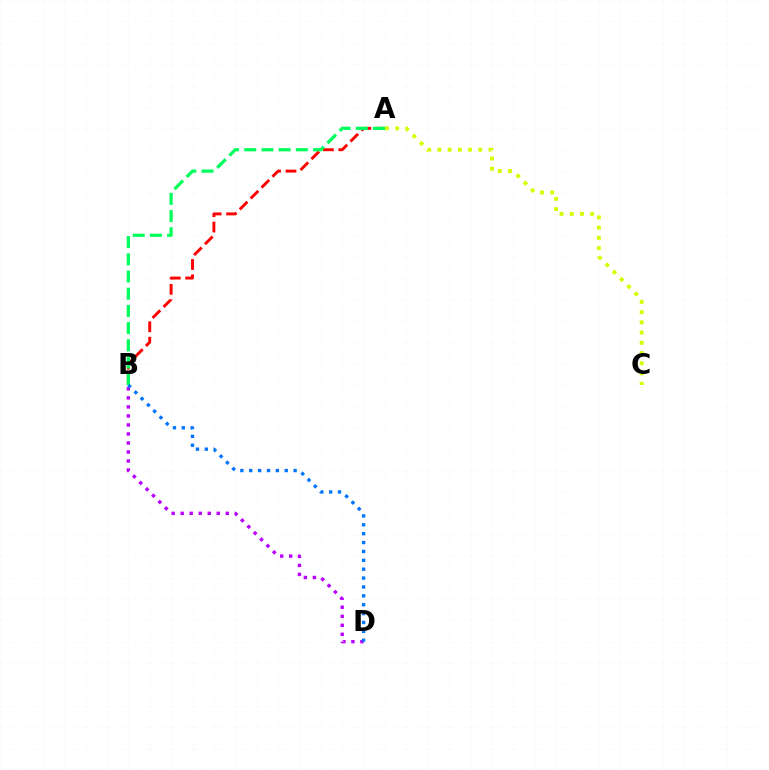{('A', 'B'): [{'color': '#ff0000', 'line_style': 'dashed', 'thickness': 2.1}, {'color': '#00ff5c', 'line_style': 'dashed', 'thickness': 2.34}], ('A', 'C'): [{'color': '#d1ff00', 'line_style': 'dotted', 'thickness': 2.78}], ('B', 'D'): [{'color': '#b900ff', 'line_style': 'dotted', 'thickness': 2.45}, {'color': '#0074ff', 'line_style': 'dotted', 'thickness': 2.41}]}